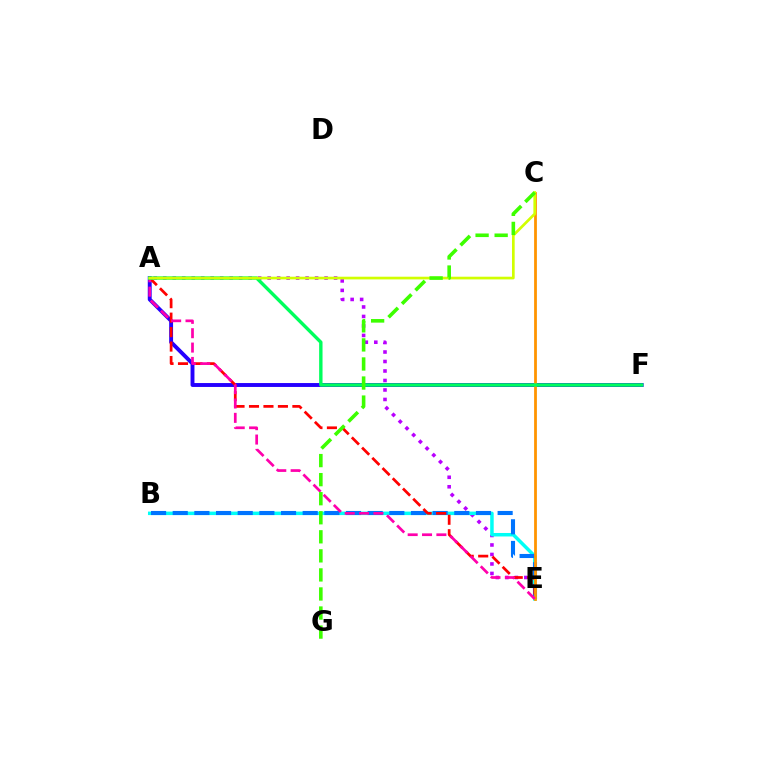{('A', 'E'): [{'color': '#b900ff', 'line_style': 'dotted', 'thickness': 2.58}, {'color': '#ff0000', 'line_style': 'dashed', 'thickness': 1.96}, {'color': '#ff00ac', 'line_style': 'dashed', 'thickness': 1.95}], ('A', 'F'): [{'color': '#2500ff', 'line_style': 'solid', 'thickness': 2.81}, {'color': '#00ff5c', 'line_style': 'solid', 'thickness': 2.44}], ('B', 'E'): [{'color': '#00fff6', 'line_style': 'solid', 'thickness': 2.52}, {'color': '#0074ff', 'line_style': 'dashed', 'thickness': 2.94}], ('C', 'E'): [{'color': '#ff9400', 'line_style': 'solid', 'thickness': 2.01}], ('A', 'C'): [{'color': '#d1ff00', 'line_style': 'solid', 'thickness': 1.93}], ('C', 'G'): [{'color': '#3dff00', 'line_style': 'dashed', 'thickness': 2.59}]}